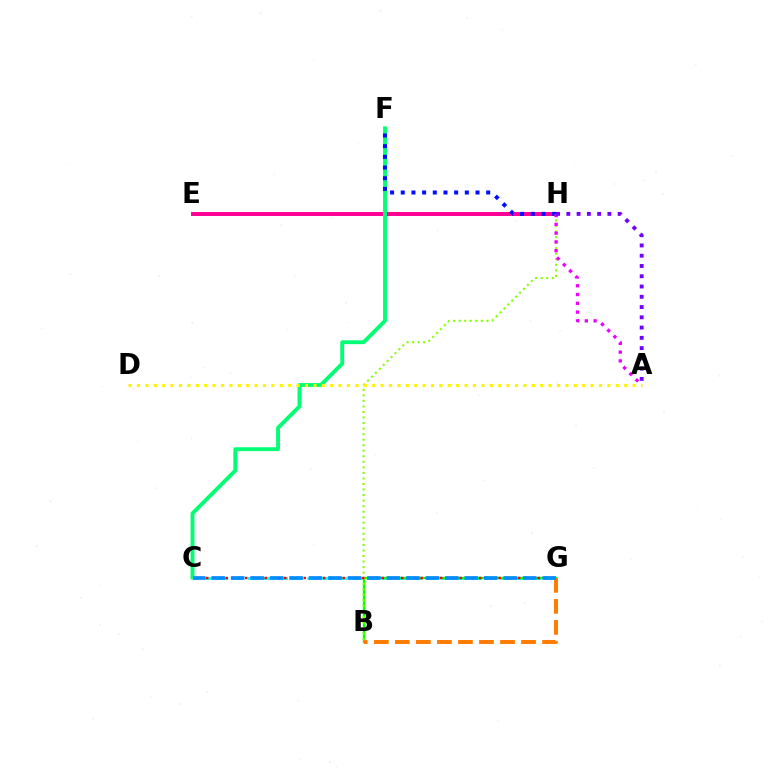{('C', 'G'): [{'color': '#00fff6', 'line_style': 'dashed', 'thickness': 2.03}, {'color': '#ff0000', 'line_style': 'dotted', 'thickness': 1.77}, {'color': '#008cff', 'line_style': 'dashed', 'thickness': 2.65}], ('B', 'G'): [{'color': '#08ff00', 'line_style': 'solid', 'thickness': 1.7}, {'color': '#ff7c00', 'line_style': 'dashed', 'thickness': 2.86}], ('B', 'H'): [{'color': '#84ff00', 'line_style': 'dotted', 'thickness': 1.51}], ('E', 'H'): [{'color': '#ff0094', 'line_style': 'solid', 'thickness': 2.85}], ('C', 'F'): [{'color': '#00ff74', 'line_style': 'solid', 'thickness': 2.78}], ('F', 'H'): [{'color': '#0010ff', 'line_style': 'dotted', 'thickness': 2.9}], ('A', 'H'): [{'color': '#ee00ff', 'line_style': 'dotted', 'thickness': 2.39}, {'color': '#7200ff', 'line_style': 'dotted', 'thickness': 2.79}], ('A', 'D'): [{'color': '#fcf500', 'line_style': 'dotted', 'thickness': 2.28}]}